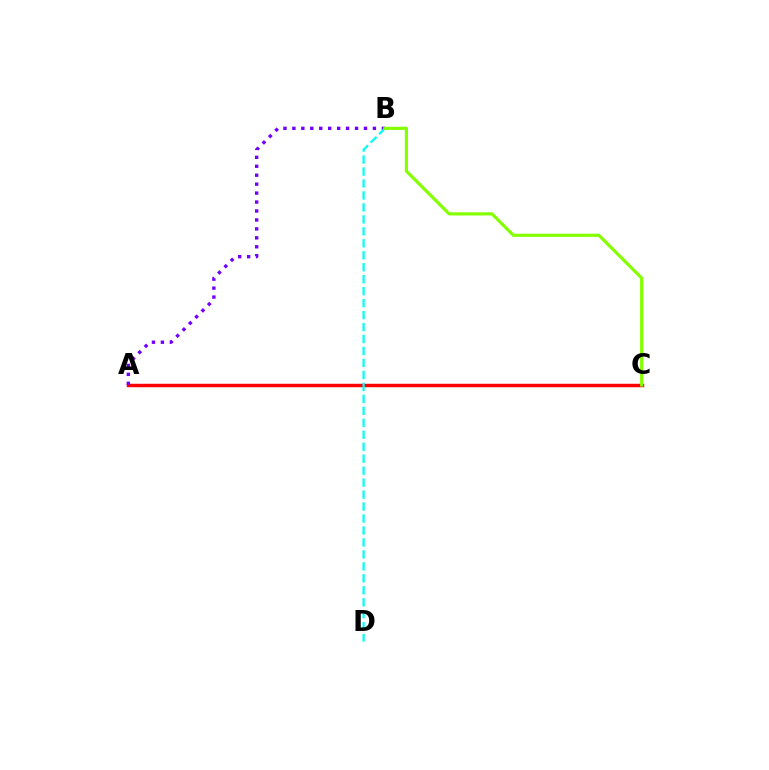{('A', 'C'): [{'color': '#ff0000', 'line_style': 'solid', 'thickness': 2.49}], ('A', 'B'): [{'color': '#7200ff', 'line_style': 'dotted', 'thickness': 2.43}], ('B', 'D'): [{'color': '#00fff6', 'line_style': 'dashed', 'thickness': 1.63}], ('B', 'C'): [{'color': '#84ff00', 'line_style': 'solid', 'thickness': 2.28}]}